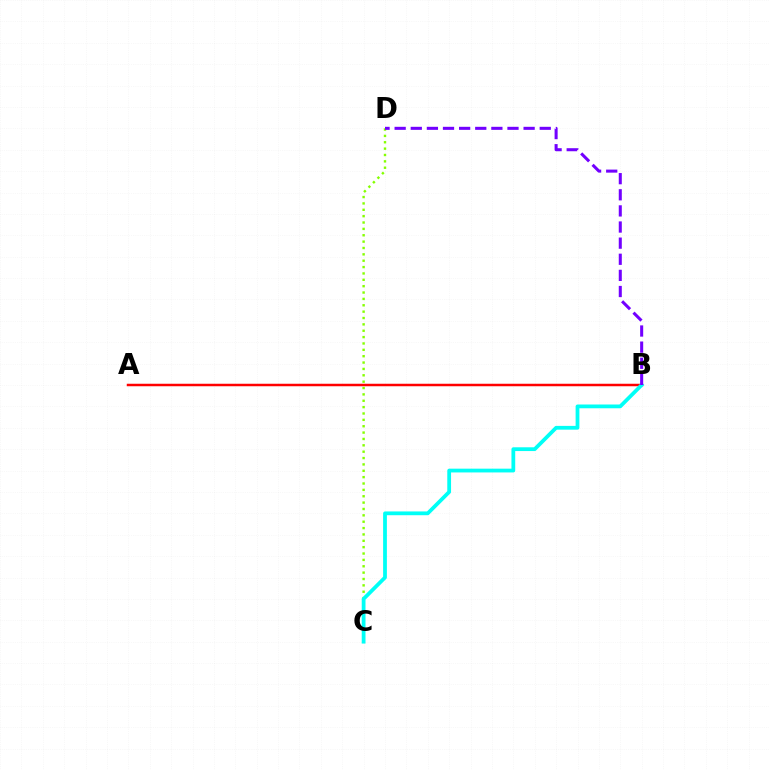{('C', 'D'): [{'color': '#84ff00', 'line_style': 'dotted', 'thickness': 1.73}], ('A', 'B'): [{'color': '#ff0000', 'line_style': 'solid', 'thickness': 1.79}], ('B', 'C'): [{'color': '#00fff6', 'line_style': 'solid', 'thickness': 2.72}], ('B', 'D'): [{'color': '#7200ff', 'line_style': 'dashed', 'thickness': 2.19}]}